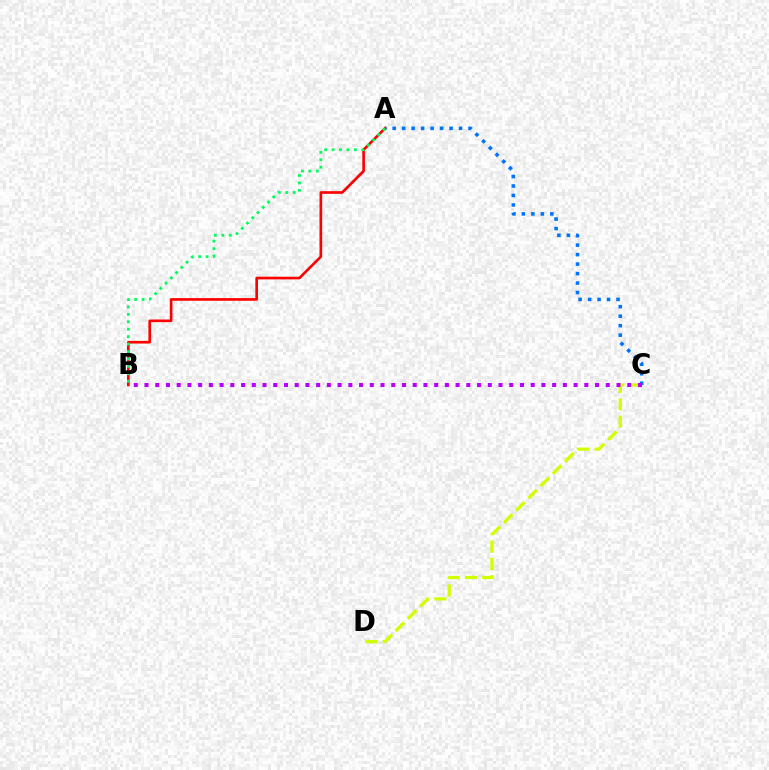{('A', 'C'): [{'color': '#0074ff', 'line_style': 'dotted', 'thickness': 2.58}], ('C', 'D'): [{'color': '#d1ff00', 'line_style': 'dashed', 'thickness': 2.35}], ('A', 'B'): [{'color': '#ff0000', 'line_style': 'solid', 'thickness': 1.91}, {'color': '#00ff5c', 'line_style': 'dotted', 'thickness': 2.02}], ('B', 'C'): [{'color': '#b900ff', 'line_style': 'dotted', 'thickness': 2.91}]}